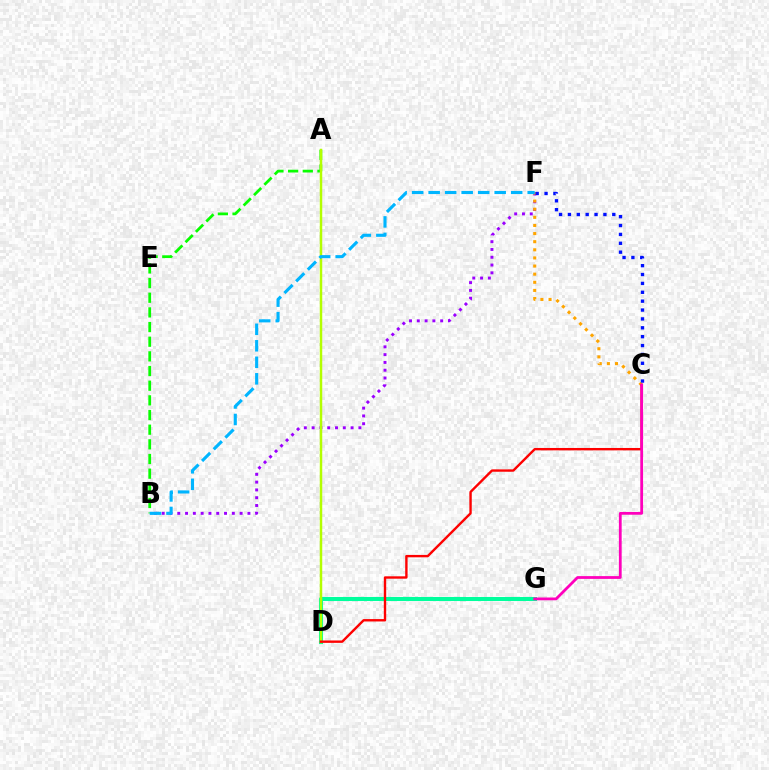{('B', 'F'): [{'color': '#9b00ff', 'line_style': 'dotted', 'thickness': 2.12}, {'color': '#00b5ff', 'line_style': 'dashed', 'thickness': 2.24}], ('D', 'G'): [{'color': '#00ff9d', 'line_style': 'solid', 'thickness': 2.93}], ('A', 'B'): [{'color': '#08ff00', 'line_style': 'dashed', 'thickness': 1.99}], ('A', 'D'): [{'color': '#b3ff00', 'line_style': 'solid', 'thickness': 1.78}], ('C', 'F'): [{'color': '#ffa500', 'line_style': 'dotted', 'thickness': 2.21}, {'color': '#0010ff', 'line_style': 'dotted', 'thickness': 2.41}], ('C', 'D'): [{'color': '#ff0000', 'line_style': 'solid', 'thickness': 1.72}], ('C', 'G'): [{'color': '#ff00bd', 'line_style': 'solid', 'thickness': 2.0}]}